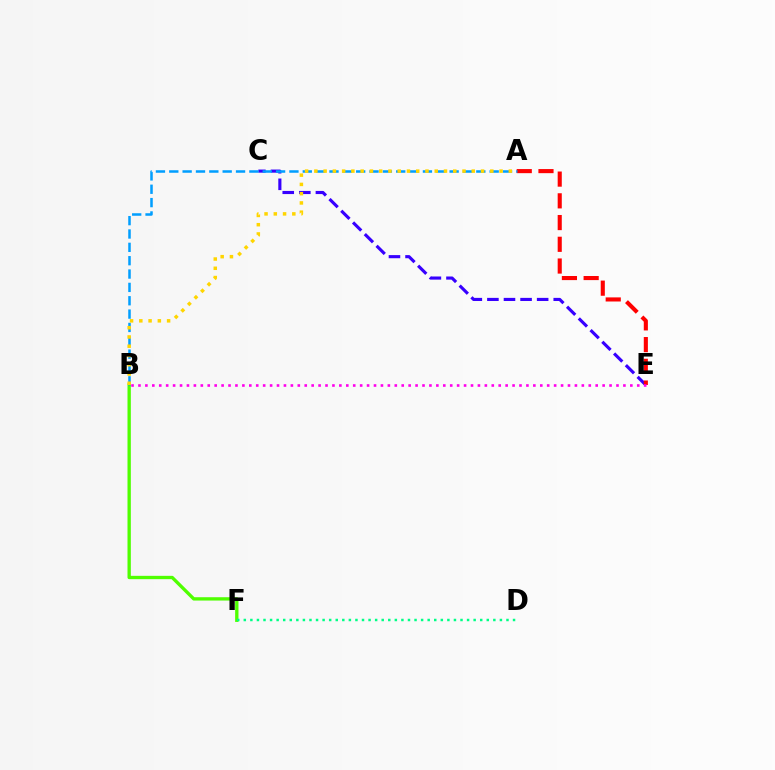{('B', 'F'): [{'color': '#4fff00', 'line_style': 'solid', 'thickness': 2.4}], ('C', 'E'): [{'color': '#3700ff', 'line_style': 'dashed', 'thickness': 2.25}], ('D', 'F'): [{'color': '#00ff86', 'line_style': 'dotted', 'thickness': 1.78}], ('A', 'E'): [{'color': '#ff0000', 'line_style': 'dashed', 'thickness': 2.95}], ('A', 'B'): [{'color': '#009eff', 'line_style': 'dashed', 'thickness': 1.81}, {'color': '#ffd500', 'line_style': 'dotted', 'thickness': 2.52}], ('B', 'E'): [{'color': '#ff00ed', 'line_style': 'dotted', 'thickness': 1.88}]}